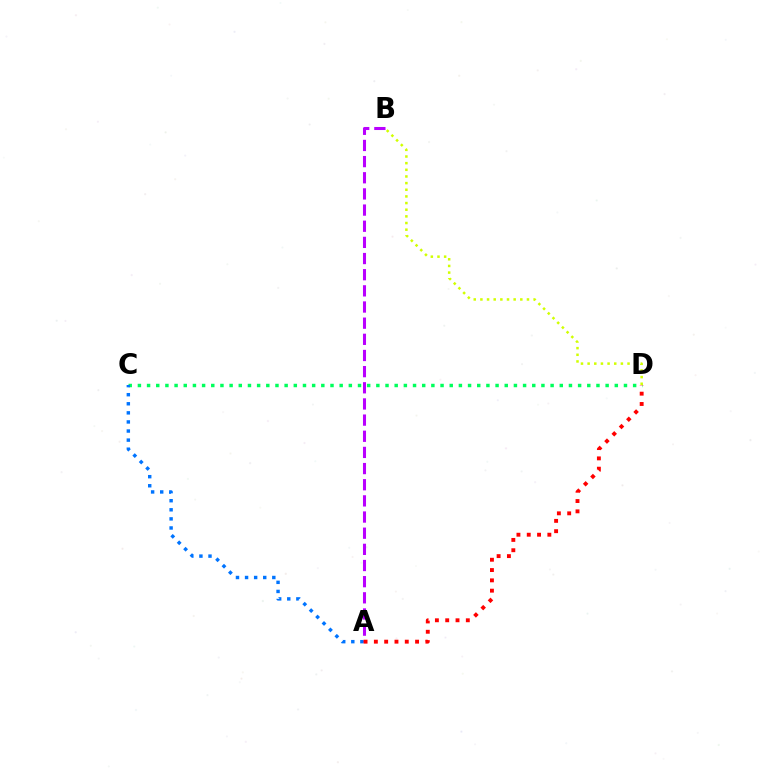{('C', 'D'): [{'color': '#00ff5c', 'line_style': 'dotted', 'thickness': 2.49}], ('A', 'B'): [{'color': '#b900ff', 'line_style': 'dashed', 'thickness': 2.19}], ('A', 'C'): [{'color': '#0074ff', 'line_style': 'dotted', 'thickness': 2.47}], ('A', 'D'): [{'color': '#ff0000', 'line_style': 'dotted', 'thickness': 2.8}], ('B', 'D'): [{'color': '#d1ff00', 'line_style': 'dotted', 'thickness': 1.81}]}